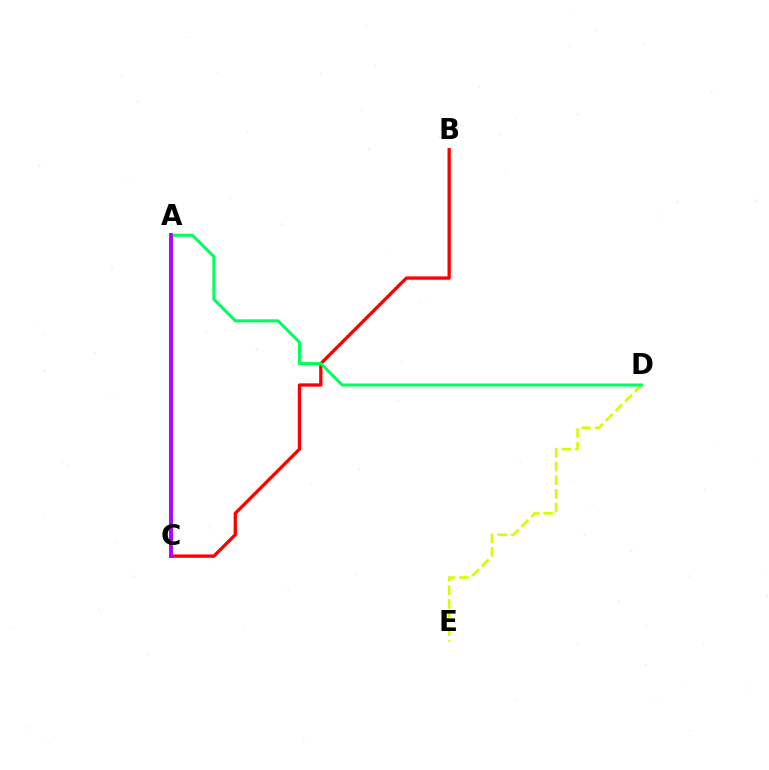{('A', 'C'): [{'color': '#0074ff', 'line_style': 'solid', 'thickness': 2.69}, {'color': '#b900ff', 'line_style': 'solid', 'thickness': 2.63}], ('B', 'C'): [{'color': '#ff0000', 'line_style': 'solid', 'thickness': 2.39}], ('D', 'E'): [{'color': '#d1ff00', 'line_style': 'dashed', 'thickness': 1.86}], ('A', 'D'): [{'color': '#00ff5c', 'line_style': 'solid', 'thickness': 2.19}]}